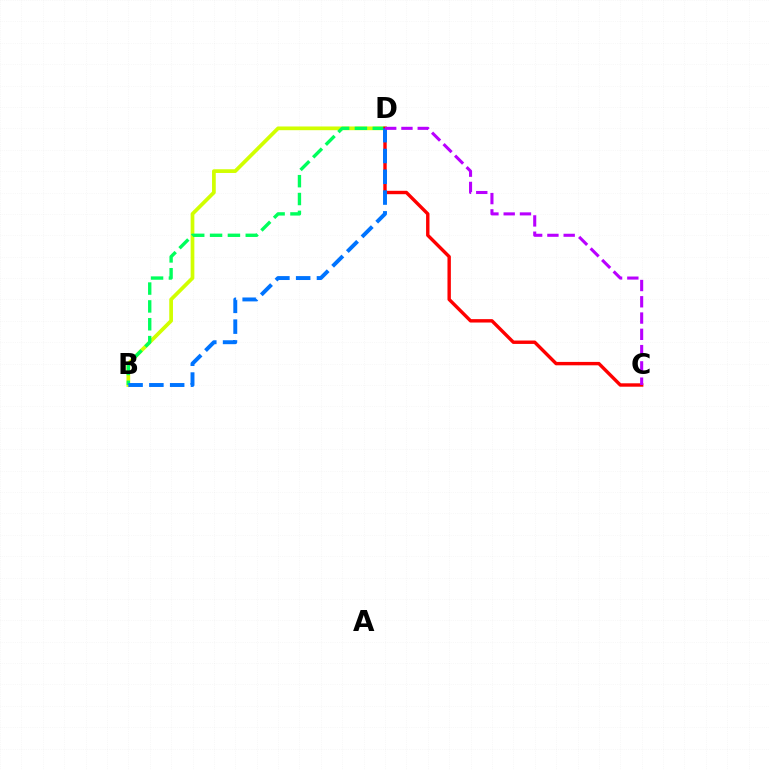{('B', 'D'): [{'color': '#d1ff00', 'line_style': 'solid', 'thickness': 2.68}, {'color': '#00ff5c', 'line_style': 'dashed', 'thickness': 2.42}, {'color': '#0074ff', 'line_style': 'dashed', 'thickness': 2.82}], ('C', 'D'): [{'color': '#ff0000', 'line_style': 'solid', 'thickness': 2.45}, {'color': '#b900ff', 'line_style': 'dashed', 'thickness': 2.21}]}